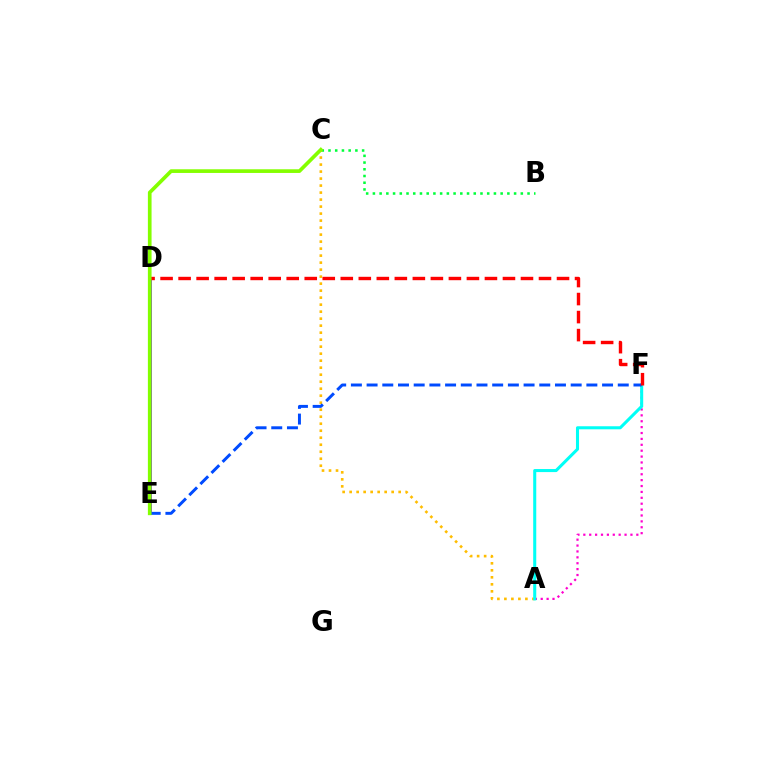{('A', 'F'): [{'color': '#ff00cf', 'line_style': 'dotted', 'thickness': 1.6}, {'color': '#00fff6', 'line_style': 'solid', 'thickness': 2.2}], ('B', 'C'): [{'color': '#00ff39', 'line_style': 'dotted', 'thickness': 1.83}], ('A', 'C'): [{'color': '#ffbd00', 'line_style': 'dotted', 'thickness': 1.9}], ('D', 'E'): [{'color': '#7200ff', 'line_style': 'solid', 'thickness': 1.99}], ('E', 'F'): [{'color': '#004bff', 'line_style': 'dashed', 'thickness': 2.13}], ('D', 'F'): [{'color': '#ff0000', 'line_style': 'dashed', 'thickness': 2.45}], ('C', 'E'): [{'color': '#84ff00', 'line_style': 'solid', 'thickness': 2.65}]}